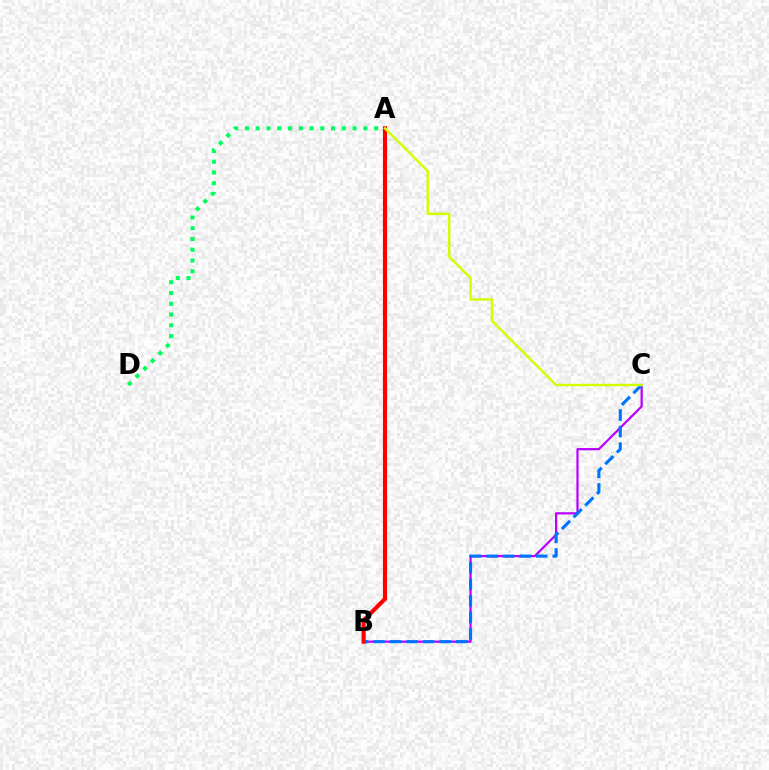{('B', 'C'): [{'color': '#b900ff', 'line_style': 'solid', 'thickness': 1.6}, {'color': '#0074ff', 'line_style': 'dashed', 'thickness': 2.25}], ('A', 'D'): [{'color': '#00ff5c', 'line_style': 'dotted', 'thickness': 2.93}], ('A', 'B'): [{'color': '#ff0000', 'line_style': 'solid', 'thickness': 2.97}], ('A', 'C'): [{'color': '#d1ff00', 'line_style': 'solid', 'thickness': 1.74}]}